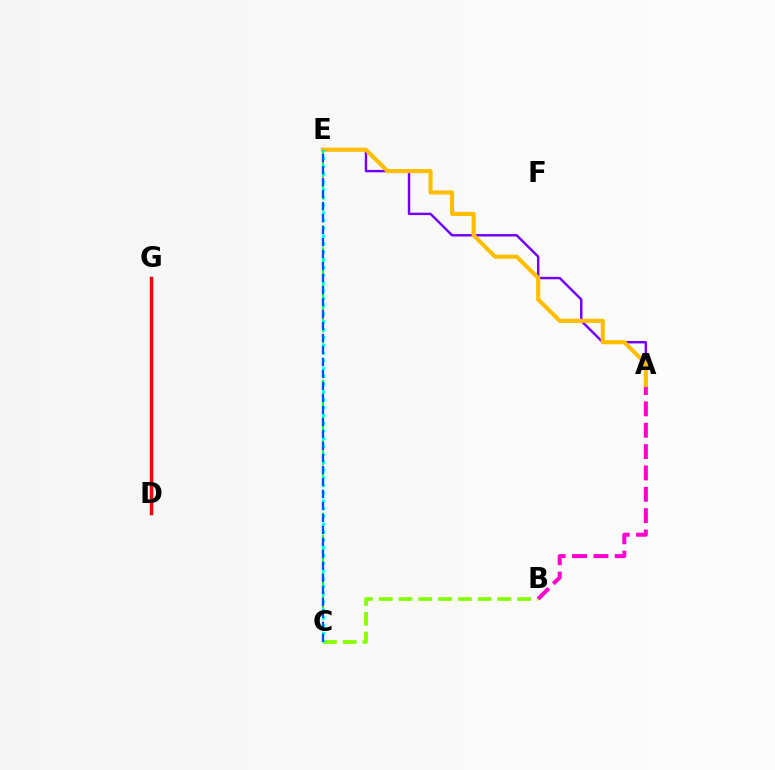{('B', 'C'): [{'color': '#84ff00', 'line_style': 'dashed', 'thickness': 2.69}], ('A', 'B'): [{'color': '#ff00cf', 'line_style': 'dashed', 'thickness': 2.9}], ('A', 'E'): [{'color': '#7200ff', 'line_style': 'solid', 'thickness': 1.75}, {'color': '#ffbd00', 'line_style': 'solid', 'thickness': 2.96}], ('C', 'E'): [{'color': '#00ff39', 'line_style': 'dashed', 'thickness': 1.5}, {'color': '#00fff6', 'line_style': 'dotted', 'thickness': 2.11}, {'color': '#004bff', 'line_style': 'dashed', 'thickness': 1.63}], ('D', 'G'): [{'color': '#ff0000', 'line_style': 'solid', 'thickness': 2.51}]}